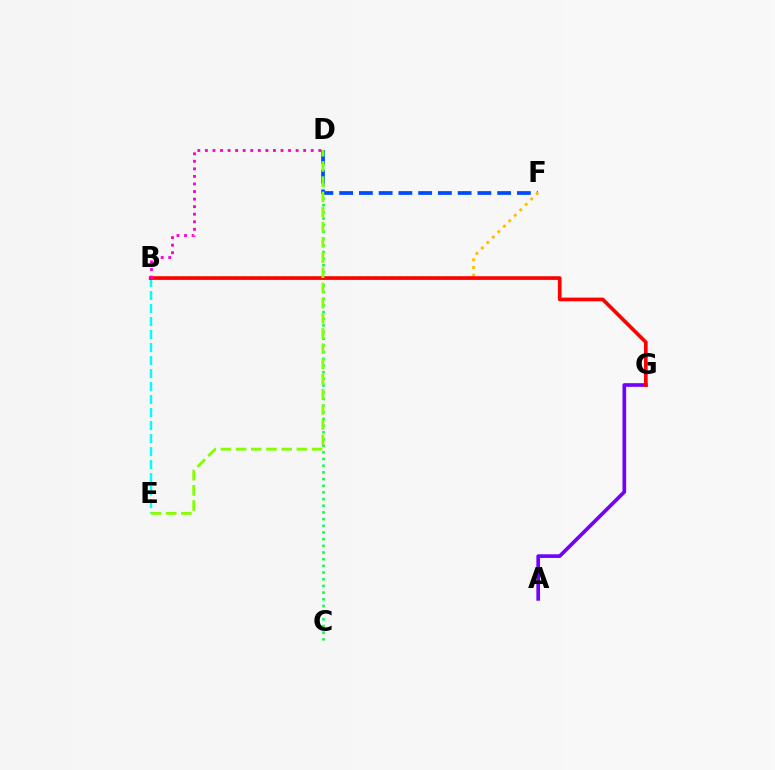{('B', 'E'): [{'color': '#00fff6', 'line_style': 'dashed', 'thickness': 1.77}], ('C', 'D'): [{'color': '#00ff39', 'line_style': 'dotted', 'thickness': 1.81}], ('A', 'G'): [{'color': '#7200ff', 'line_style': 'solid', 'thickness': 2.64}], ('D', 'F'): [{'color': '#004bff', 'line_style': 'dashed', 'thickness': 2.68}], ('B', 'F'): [{'color': '#ffbd00', 'line_style': 'dotted', 'thickness': 2.1}], ('B', 'G'): [{'color': '#ff0000', 'line_style': 'solid', 'thickness': 2.64}], ('D', 'E'): [{'color': '#84ff00', 'line_style': 'dashed', 'thickness': 2.06}], ('B', 'D'): [{'color': '#ff00cf', 'line_style': 'dotted', 'thickness': 2.05}]}